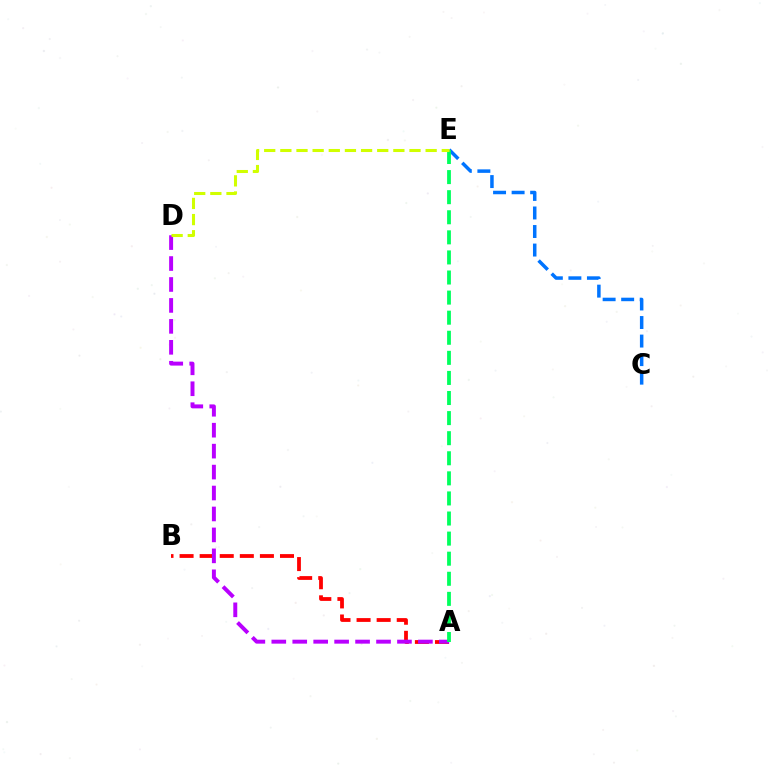{('A', 'B'): [{'color': '#ff0000', 'line_style': 'dashed', 'thickness': 2.73}], ('C', 'E'): [{'color': '#0074ff', 'line_style': 'dashed', 'thickness': 2.52}], ('A', 'D'): [{'color': '#b900ff', 'line_style': 'dashed', 'thickness': 2.85}], ('A', 'E'): [{'color': '#00ff5c', 'line_style': 'dashed', 'thickness': 2.73}], ('D', 'E'): [{'color': '#d1ff00', 'line_style': 'dashed', 'thickness': 2.19}]}